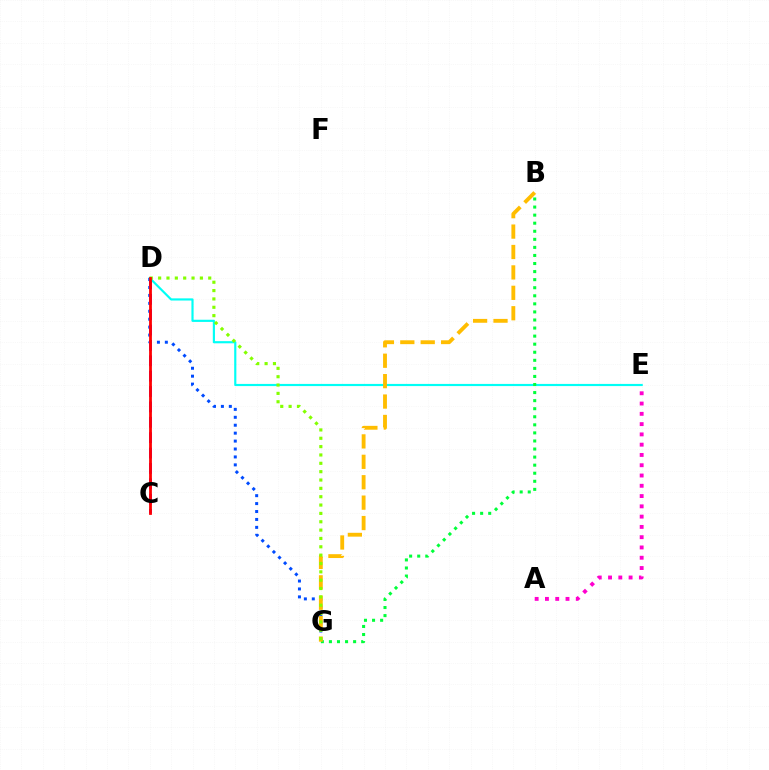{('C', 'D'): [{'color': '#7200ff', 'line_style': 'dashed', 'thickness': 2.09}, {'color': '#ff0000', 'line_style': 'solid', 'thickness': 2.0}], ('D', 'E'): [{'color': '#00fff6', 'line_style': 'solid', 'thickness': 1.56}], ('B', 'G'): [{'color': '#00ff39', 'line_style': 'dotted', 'thickness': 2.19}, {'color': '#ffbd00', 'line_style': 'dashed', 'thickness': 2.77}], ('D', 'G'): [{'color': '#004bff', 'line_style': 'dotted', 'thickness': 2.15}, {'color': '#84ff00', 'line_style': 'dotted', 'thickness': 2.27}], ('A', 'E'): [{'color': '#ff00cf', 'line_style': 'dotted', 'thickness': 2.79}]}